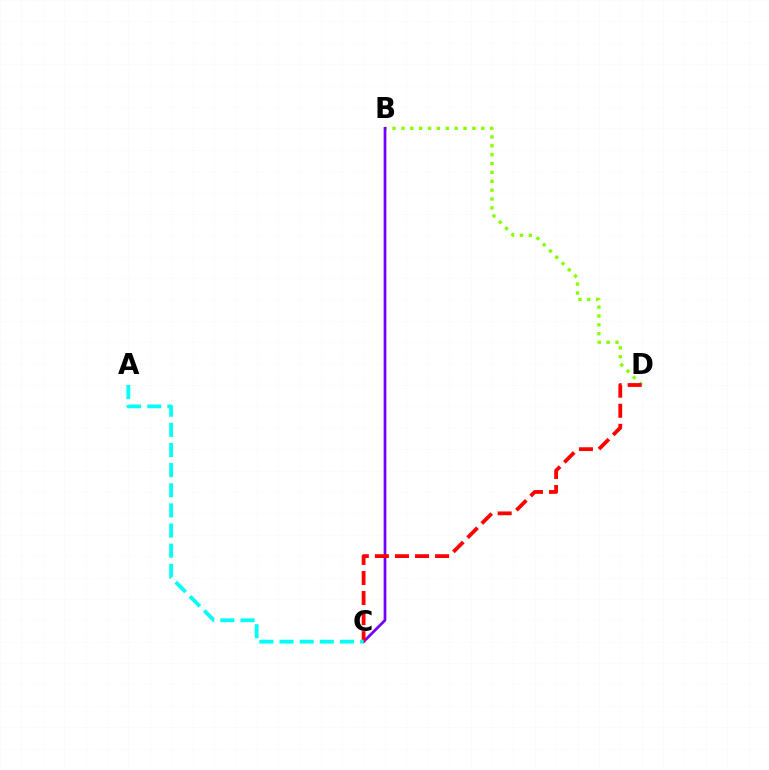{('B', 'D'): [{'color': '#84ff00', 'line_style': 'dotted', 'thickness': 2.41}], ('B', 'C'): [{'color': '#7200ff', 'line_style': 'solid', 'thickness': 1.97}], ('C', 'D'): [{'color': '#ff0000', 'line_style': 'dashed', 'thickness': 2.73}], ('A', 'C'): [{'color': '#00fff6', 'line_style': 'dashed', 'thickness': 2.74}]}